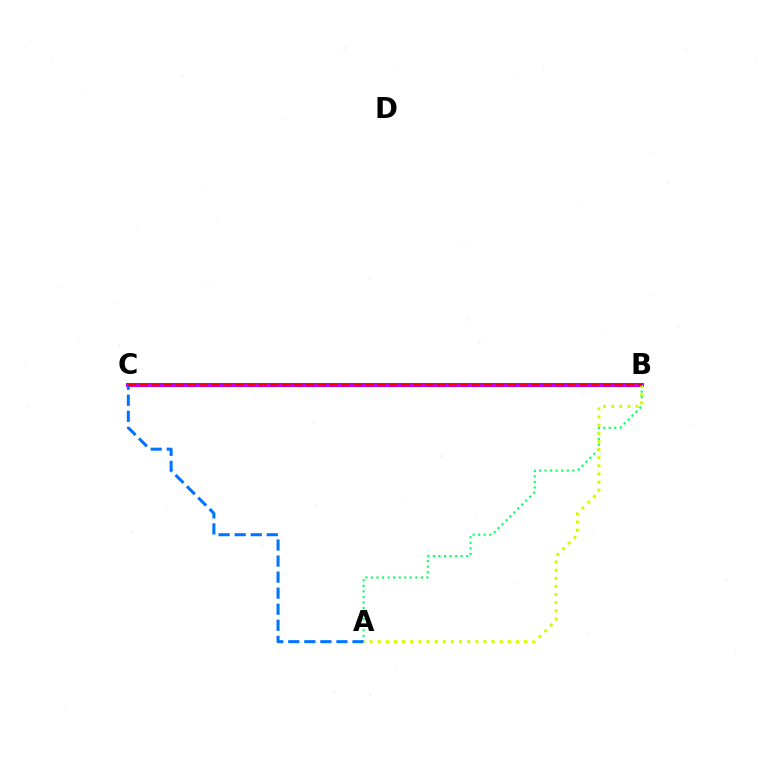{('B', 'C'): [{'color': '#b900ff', 'line_style': 'solid', 'thickness': 2.88}, {'color': '#ff0000', 'line_style': 'dashed', 'thickness': 1.61}], ('A', 'B'): [{'color': '#00ff5c', 'line_style': 'dotted', 'thickness': 1.51}, {'color': '#d1ff00', 'line_style': 'dotted', 'thickness': 2.21}], ('A', 'C'): [{'color': '#0074ff', 'line_style': 'dashed', 'thickness': 2.18}]}